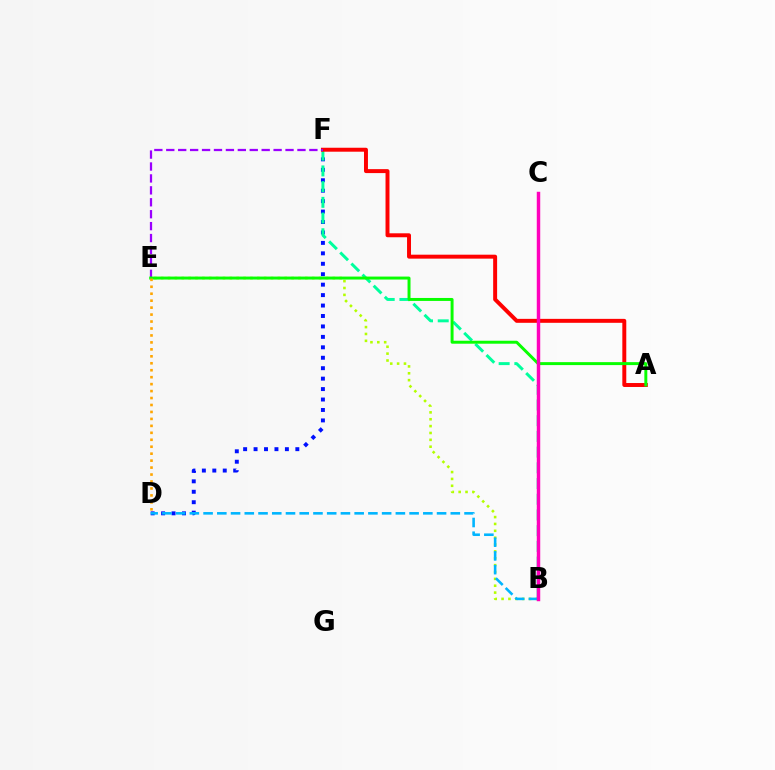{('D', 'F'): [{'color': '#0010ff', 'line_style': 'dotted', 'thickness': 2.84}], ('B', 'E'): [{'color': '#b3ff00', 'line_style': 'dotted', 'thickness': 1.87}], ('B', 'F'): [{'color': '#00ff9d', 'line_style': 'dashed', 'thickness': 2.13}], ('A', 'F'): [{'color': '#ff0000', 'line_style': 'solid', 'thickness': 2.84}], ('E', 'F'): [{'color': '#9b00ff', 'line_style': 'dashed', 'thickness': 1.62}], ('A', 'E'): [{'color': '#08ff00', 'line_style': 'solid', 'thickness': 2.13}], ('D', 'E'): [{'color': '#ffa500', 'line_style': 'dotted', 'thickness': 1.89}], ('B', 'D'): [{'color': '#00b5ff', 'line_style': 'dashed', 'thickness': 1.87}], ('B', 'C'): [{'color': '#ff00bd', 'line_style': 'solid', 'thickness': 2.48}]}